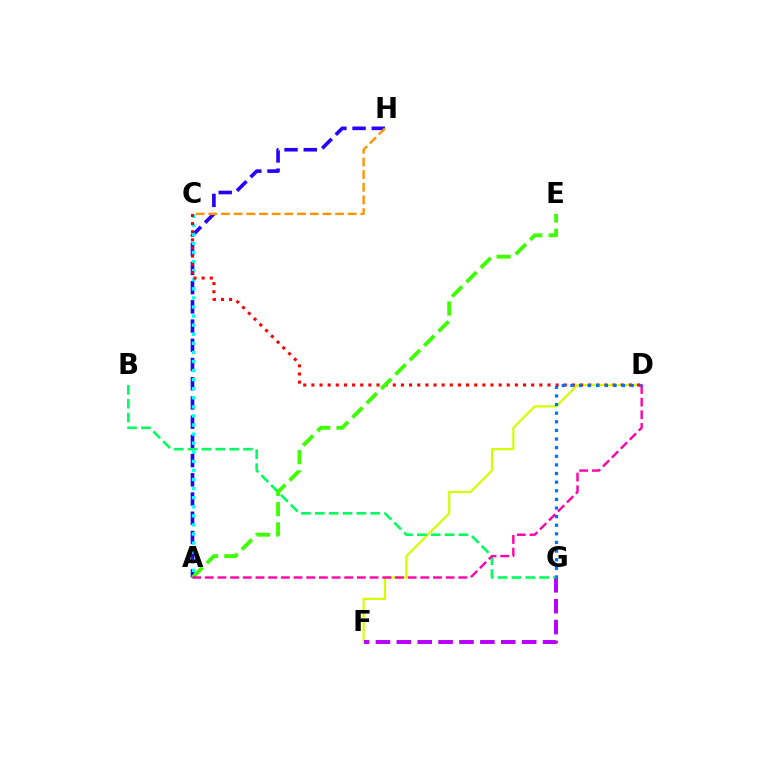{('D', 'F'): [{'color': '#d1ff00', 'line_style': 'solid', 'thickness': 1.58}], ('A', 'H'): [{'color': '#2500ff', 'line_style': 'dashed', 'thickness': 2.61}], ('F', 'G'): [{'color': '#b900ff', 'line_style': 'dashed', 'thickness': 2.84}], ('B', 'G'): [{'color': '#00ff5c', 'line_style': 'dashed', 'thickness': 1.88}], ('A', 'C'): [{'color': '#00fff6', 'line_style': 'dotted', 'thickness': 2.47}], ('C', 'D'): [{'color': '#ff0000', 'line_style': 'dotted', 'thickness': 2.21}], ('A', 'E'): [{'color': '#3dff00', 'line_style': 'dashed', 'thickness': 2.76}], ('D', 'G'): [{'color': '#0074ff', 'line_style': 'dotted', 'thickness': 2.34}], ('A', 'D'): [{'color': '#ff00ac', 'line_style': 'dashed', 'thickness': 1.72}], ('C', 'H'): [{'color': '#ff9400', 'line_style': 'dashed', 'thickness': 1.72}]}